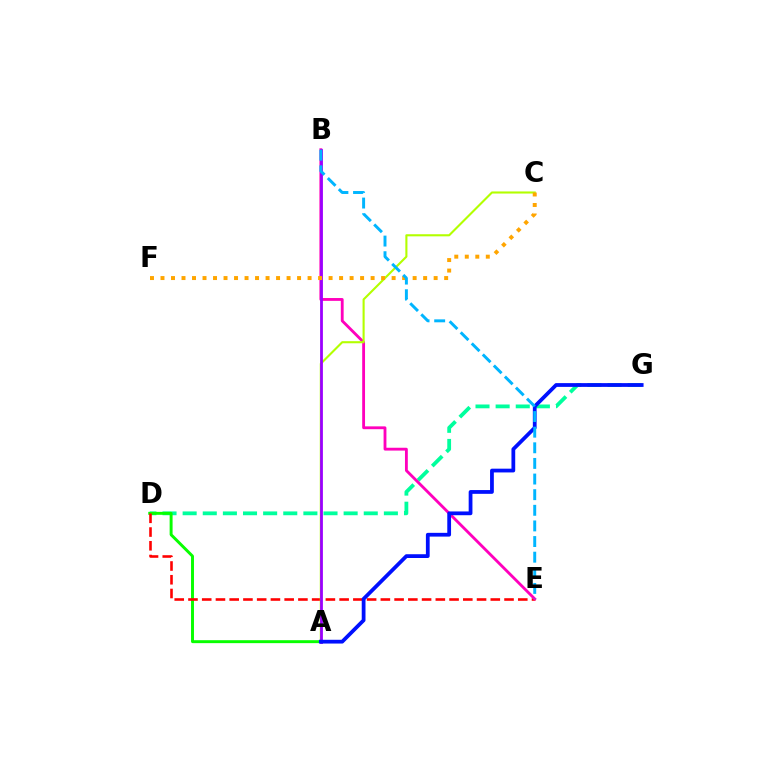{('D', 'G'): [{'color': '#00ff9d', 'line_style': 'dashed', 'thickness': 2.73}], ('A', 'D'): [{'color': '#08ff00', 'line_style': 'solid', 'thickness': 2.12}], ('D', 'E'): [{'color': '#ff0000', 'line_style': 'dashed', 'thickness': 1.87}], ('B', 'E'): [{'color': '#ff00bd', 'line_style': 'solid', 'thickness': 2.04}, {'color': '#00b5ff', 'line_style': 'dashed', 'thickness': 2.12}], ('A', 'C'): [{'color': '#b3ff00', 'line_style': 'solid', 'thickness': 1.51}], ('A', 'B'): [{'color': '#9b00ff', 'line_style': 'solid', 'thickness': 2.01}], ('C', 'F'): [{'color': '#ffa500', 'line_style': 'dotted', 'thickness': 2.85}], ('A', 'G'): [{'color': '#0010ff', 'line_style': 'solid', 'thickness': 2.71}]}